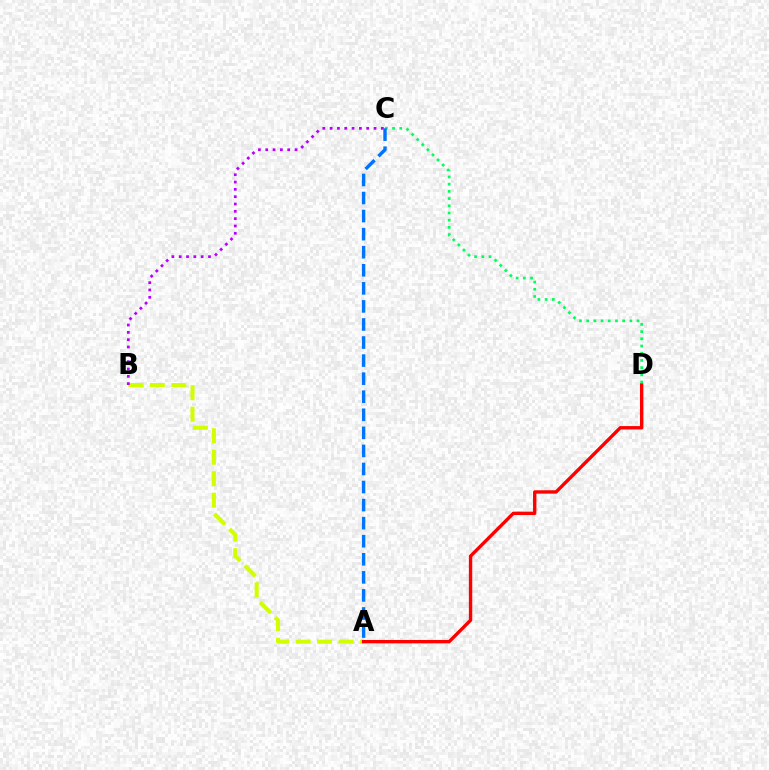{('A', 'B'): [{'color': '#d1ff00', 'line_style': 'dashed', 'thickness': 2.92}], ('C', 'D'): [{'color': '#00ff5c', 'line_style': 'dotted', 'thickness': 1.96}], ('B', 'C'): [{'color': '#b900ff', 'line_style': 'dotted', 'thickness': 1.99}], ('A', 'D'): [{'color': '#ff0000', 'line_style': 'solid', 'thickness': 2.43}], ('A', 'C'): [{'color': '#0074ff', 'line_style': 'dashed', 'thickness': 2.45}]}